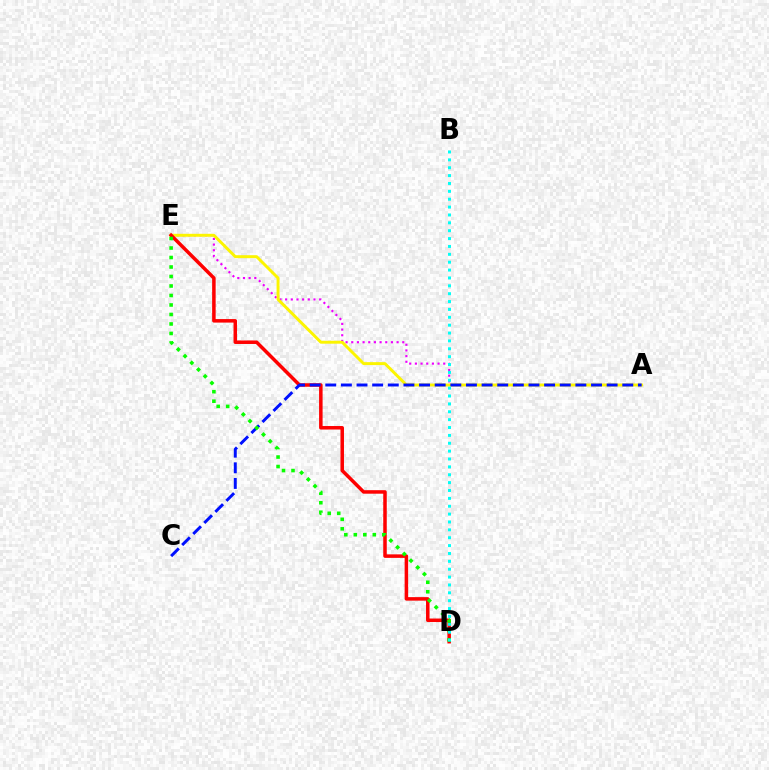{('A', 'E'): [{'color': '#ee00ff', 'line_style': 'dotted', 'thickness': 1.54}, {'color': '#fcf500', 'line_style': 'solid', 'thickness': 2.12}], ('D', 'E'): [{'color': '#ff0000', 'line_style': 'solid', 'thickness': 2.53}, {'color': '#08ff00', 'line_style': 'dotted', 'thickness': 2.58}], ('A', 'C'): [{'color': '#0010ff', 'line_style': 'dashed', 'thickness': 2.12}], ('B', 'D'): [{'color': '#00fff6', 'line_style': 'dotted', 'thickness': 2.14}]}